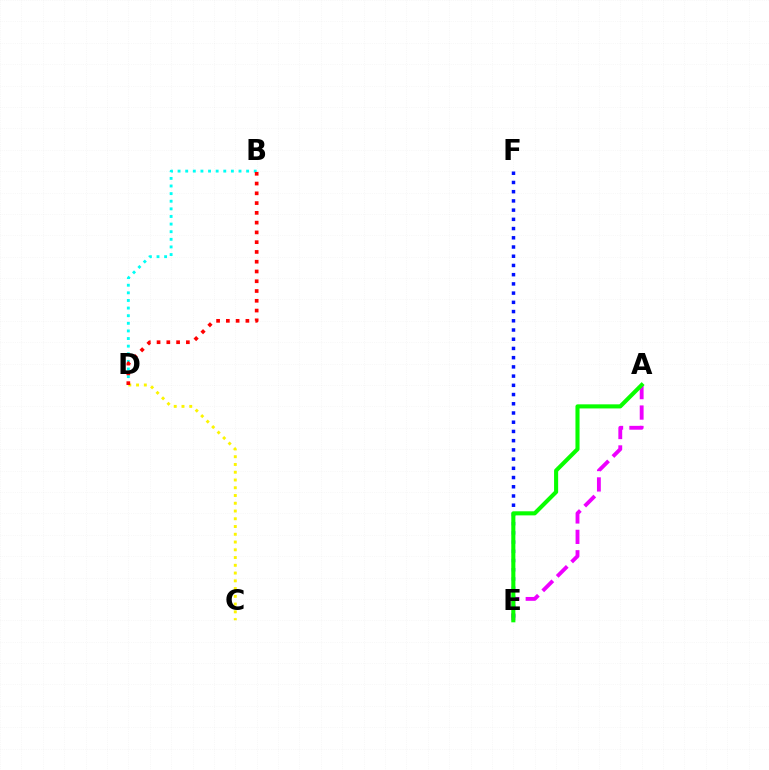{('A', 'E'): [{'color': '#ee00ff', 'line_style': 'dashed', 'thickness': 2.77}, {'color': '#08ff00', 'line_style': 'solid', 'thickness': 2.94}], ('C', 'D'): [{'color': '#fcf500', 'line_style': 'dotted', 'thickness': 2.11}], ('B', 'D'): [{'color': '#00fff6', 'line_style': 'dotted', 'thickness': 2.07}, {'color': '#ff0000', 'line_style': 'dotted', 'thickness': 2.65}], ('E', 'F'): [{'color': '#0010ff', 'line_style': 'dotted', 'thickness': 2.51}]}